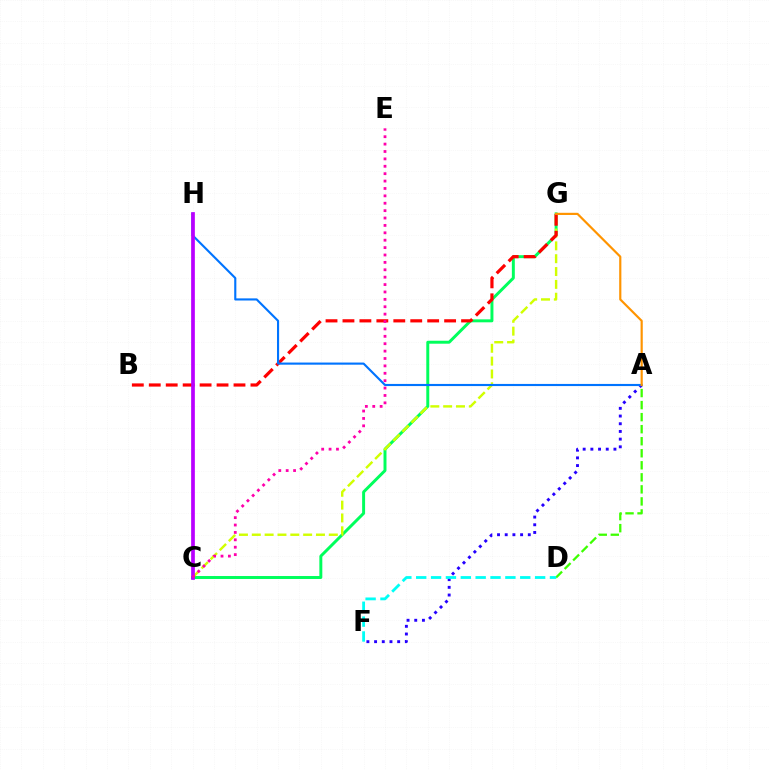{('C', 'G'): [{'color': '#00ff5c', 'line_style': 'solid', 'thickness': 2.13}, {'color': '#d1ff00', 'line_style': 'dashed', 'thickness': 1.74}], ('A', 'F'): [{'color': '#2500ff', 'line_style': 'dotted', 'thickness': 2.09}], ('B', 'G'): [{'color': '#ff0000', 'line_style': 'dashed', 'thickness': 2.3}], ('A', 'D'): [{'color': '#3dff00', 'line_style': 'dashed', 'thickness': 1.64}], ('D', 'F'): [{'color': '#00fff6', 'line_style': 'dashed', 'thickness': 2.02}], ('A', 'H'): [{'color': '#0074ff', 'line_style': 'solid', 'thickness': 1.53}], ('C', 'H'): [{'color': '#b900ff', 'line_style': 'solid', 'thickness': 2.67}], ('A', 'G'): [{'color': '#ff9400', 'line_style': 'solid', 'thickness': 1.57}], ('C', 'E'): [{'color': '#ff00ac', 'line_style': 'dotted', 'thickness': 2.01}]}